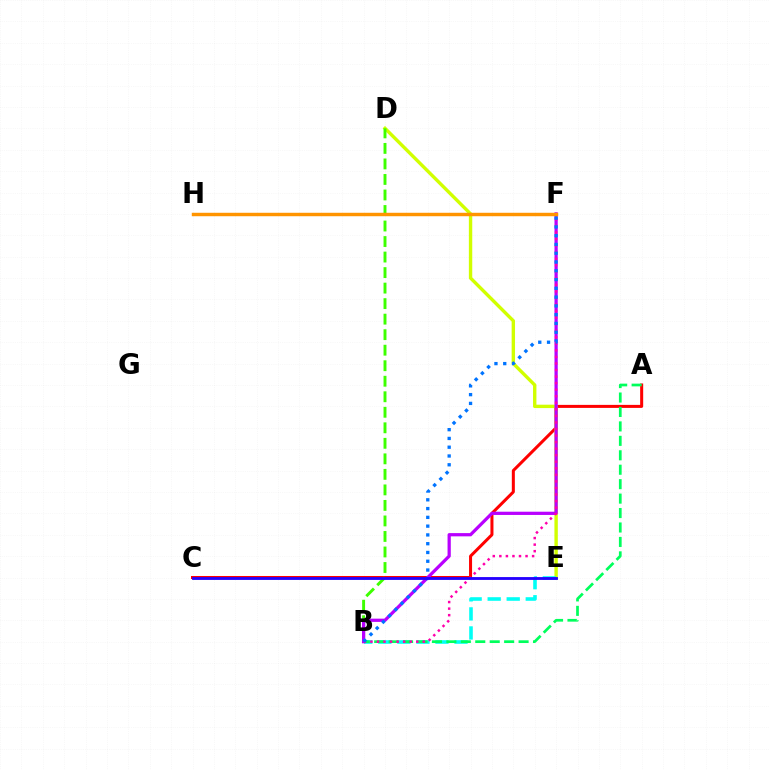{('A', 'C'): [{'color': '#ff0000', 'line_style': 'solid', 'thickness': 2.18}], ('D', 'E'): [{'color': '#d1ff00', 'line_style': 'solid', 'thickness': 2.44}], ('B', 'E'): [{'color': '#00fff6', 'line_style': 'dashed', 'thickness': 2.59}], ('A', 'B'): [{'color': '#00ff5c', 'line_style': 'dashed', 'thickness': 1.96}], ('B', 'D'): [{'color': '#3dff00', 'line_style': 'dashed', 'thickness': 2.11}], ('B', 'F'): [{'color': '#b900ff', 'line_style': 'solid', 'thickness': 2.34}, {'color': '#ff00ac', 'line_style': 'dotted', 'thickness': 1.78}, {'color': '#0074ff', 'line_style': 'dotted', 'thickness': 2.39}], ('C', 'E'): [{'color': '#2500ff', 'line_style': 'solid', 'thickness': 2.04}], ('F', 'H'): [{'color': '#ff9400', 'line_style': 'solid', 'thickness': 2.48}]}